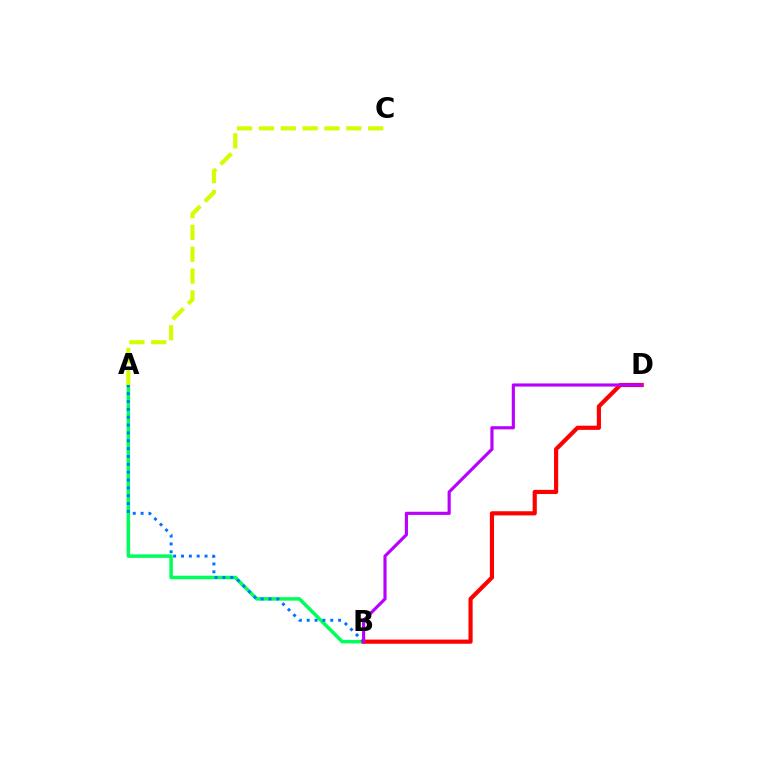{('A', 'B'): [{'color': '#00ff5c', 'line_style': 'solid', 'thickness': 2.54}, {'color': '#0074ff', 'line_style': 'dotted', 'thickness': 2.13}], ('B', 'D'): [{'color': '#ff0000', 'line_style': 'solid', 'thickness': 2.99}, {'color': '#b900ff', 'line_style': 'solid', 'thickness': 2.26}], ('A', 'C'): [{'color': '#d1ff00', 'line_style': 'dashed', 'thickness': 2.97}]}